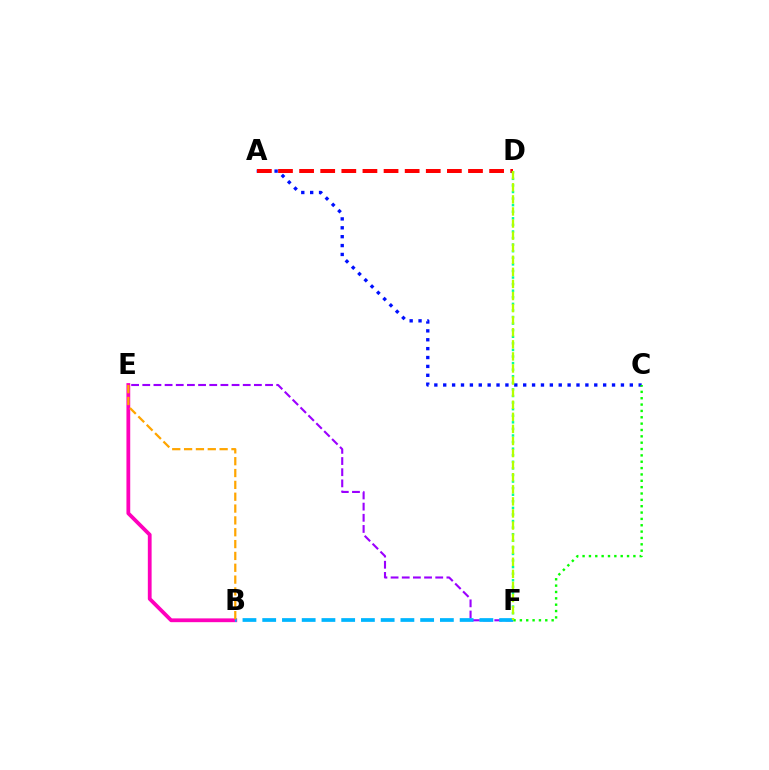{('A', 'C'): [{'color': '#0010ff', 'line_style': 'dotted', 'thickness': 2.41}], ('E', 'F'): [{'color': '#9b00ff', 'line_style': 'dashed', 'thickness': 1.52}], ('B', 'E'): [{'color': '#ff00bd', 'line_style': 'solid', 'thickness': 2.73}, {'color': '#ffa500', 'line_style': 'dashed', 'thickness': 1.61}], ('A', 'D'): [{'color': '#ff0000', 'line_style': 'dashed', 'thickness': 2.87}], ('D', 'F'): [{'color': '#00ff9d', 'line_style': 'dotted', 'thickness': 1.79}, {'color': '#b3ff00', 'line_style': 'dashed', 'thickness': 1.64}], ('C', 'F'): [{'color': '#08ff00', 'line_style': 'dotted', 'thickness': 1.73}], ('B', 'F'): [{'color': '#00b5ff', 'line_style': 'dashed', 'thickness': 2.68}]}